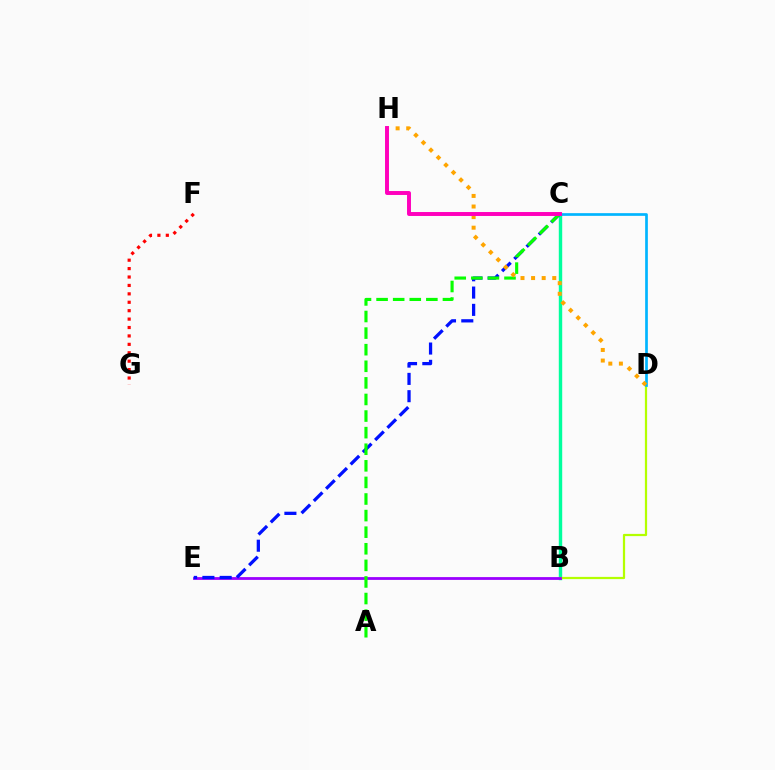{('B', 'C'): [{'color': '#00ff9d', 'line_style': 'solid', 'thickness': 2.45}], ('F', 'G'): [{'color': '#ff0000', 'line_style': 'dotted', 'thickness': 2.29}], ('B', 'D'): [{'color': '#b3ff00', 'line_style': 'solid', 'thickness': 1.6}], ('B', 'E'): [{'color': '#9b00ff', 'line_style': 'solid', 'thickness': 2.01}], ('C', 'E'): [{'color': '#0010ff', 'line_style': 'dashed', 'thickness': 2.35}], ('A', 'C'): [{'color': '#08ff00', 'line_style': 'dashed', 'thickness': 2.25}], ('C', 'D'): [{'color': '#00b5ff', 'line_style': 'solid', 'thickness': 1.94}], ('D', 'H'): [{'color': '#ffa500', 'line_style': 'dotted', 'thickness': 2.88}], ('C', 'H'): [{'color': '#ff00bd', 'line_style': 'solid', 'thickness': 2.83}]}